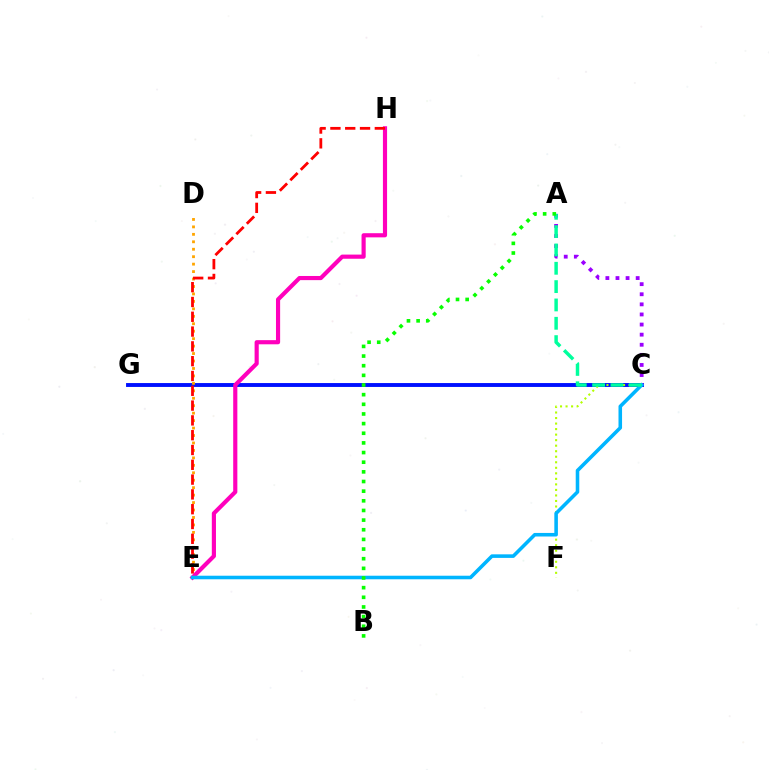{('C', 'G'): [{'color': '#0010ff', 'line_style': 'solid', 'thickness': 2.8}], ('D', 'E'): [{'color': '#ffa500', 'line_style': 'dotted', 'thickness': 2.02}], ('E', 'H'): [{'color': '#ff00bd', 'line_style': 'solid', 'thickness': 2.99}, {'color': '#ff0000', 'line_style': 'dashed', 'thickness': 2.01}], ('C', 'F'): [{'color': '#b3ff00', 'line_style': 'dotted', 'thickness': 1.5}], ('A', 'C'): [{'color': '#9b00ff', 'line_style': 'dotted', 'thickness': 2.74}, {'color': '#00ff9d', 'line_style': 'dashed', 'thickness': 2.49}], ('C', 'E'): [{'color': '#00b5ff', 'line_style': 'solid', 'thickness': 2.57}], ('A', 'B'): [{'color': '#08ff00', 'line_style': 'dotted', 'thickness': 2.62}]}